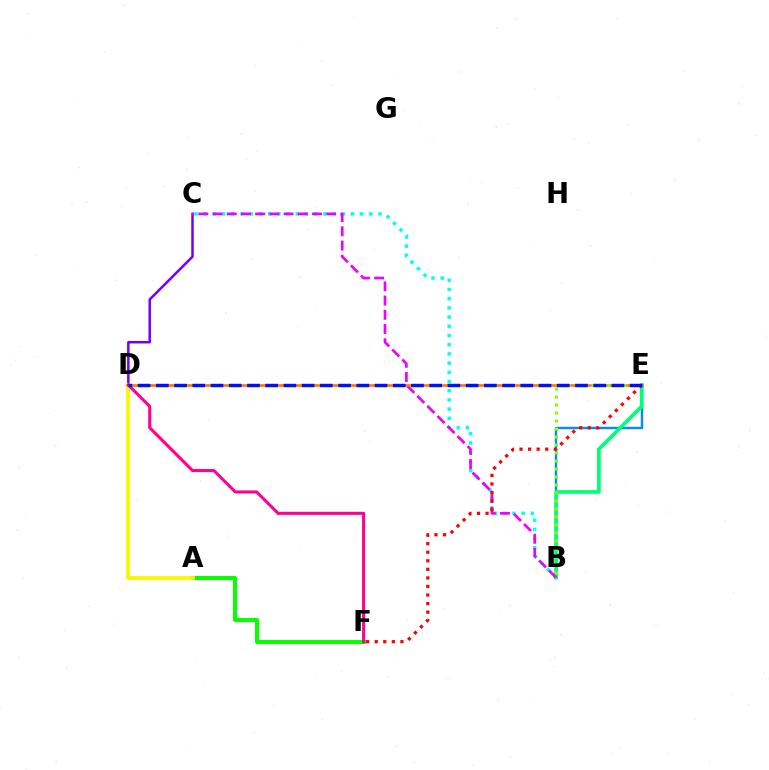{('B', 'C'): [{'color': '#00fff6', 'line_style': 'dotted', 'thickness': 2.5}, {'color': '#ee00ff', 'line_style': 'dashed', 'thickness': 1.93}], ('C', 'D'): [{'color': '#7200ff', 'line_style': 'solid', 'thickness': 1.8}], ('B', 'E'): [{'color': '#008cff', 'line_style': 'solid', 'thickness': 1.74}, {'color': '#00ff74', 'line_style': 'solid', 'thickness': 2.65}, {'color': '#84ff00', 'line_style': 'dotted', 'thickness': 2.17}], ('A', 'F'): [{'color': '#08ff00', 'line_style': 'solid', 'thickness': 2.92}], ('E', 'F'): [{'color': '#ff0000', 'line_style': 'dotted', 'thickness': 2.33}], ('A', 'D'): [{'color': '#fcf500', 'line_style': 'solid', 'thickness': 2.69}], ('D', 'E'): [{'color': '#ff7c00', 'line_style': 'solid', 'thickness': 1.94}, {'color': '#0010ff', 'line_style': 'dashed', 'thickness': 2.48}], ('D', 'F'): [{'color': '#ff0094', 'line_style': 'solid', 'thickness': 2.21}]}